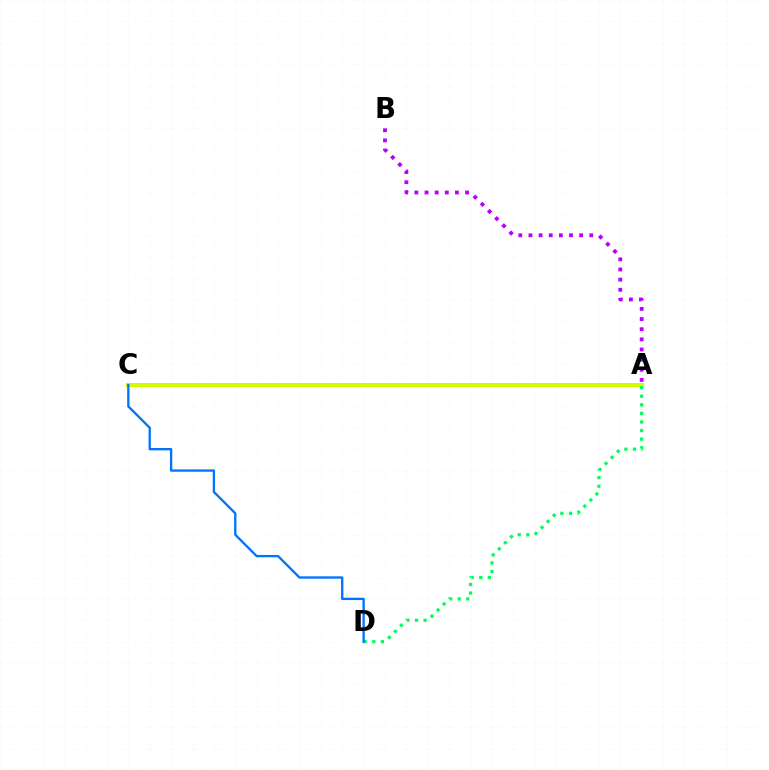{('A', 'C'): [{'color': '#ff0000', 'line_style': 'solid', 'thickness': 2.74}, {'color': '#d1ff00', 'line_style': 'solid', 'thickness': 2.84}], ('A', 'D'): [{'color': '#00ff5c', 'line_style': 'dotted', 'thickness': 2.33}], ('A', 'B'): [{'color': '#b900ff', 'line_style': 'dotted', 'thickness': 2.75}], ('C', 'D'): [{'color': '#0074ff', 'line_style': 'solid', 'thickness': 1.68}]}